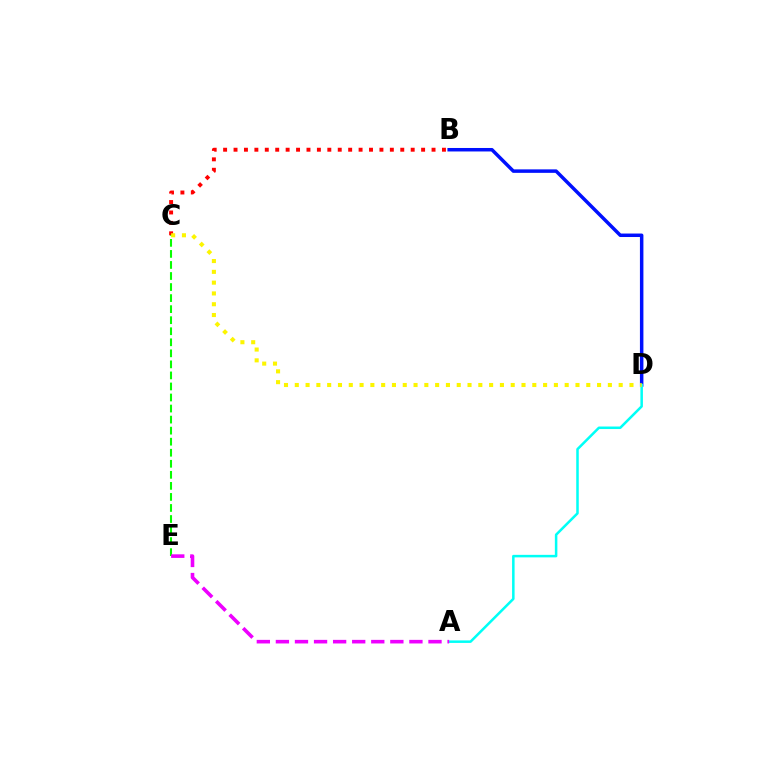{('B', 'C'): [{'color': '#ff0000', 'line_style': 'dotted', 'thickness': 2.83}], ('B', 'D'): [{'color': '#0010ff', 'line_style': 'solid', 'thickness': 2.51}], ('C', 'E'): [{'color': '#08ff00', 'line_style': 'dashed', 'thickness': 1.5}], ('A', 'D'): [{'color': '#00fff6', 'line_style': 'solid', 'thickness': 1.82}], ('C', 'D'): [{'color': '#fcf500', 'line_style': 'dotted', 'thickness': 2.93}], ('A', 'E'): [{'color': '#ee00ff', 'line_style': 'dashed', 'thickness': 2.59}]}